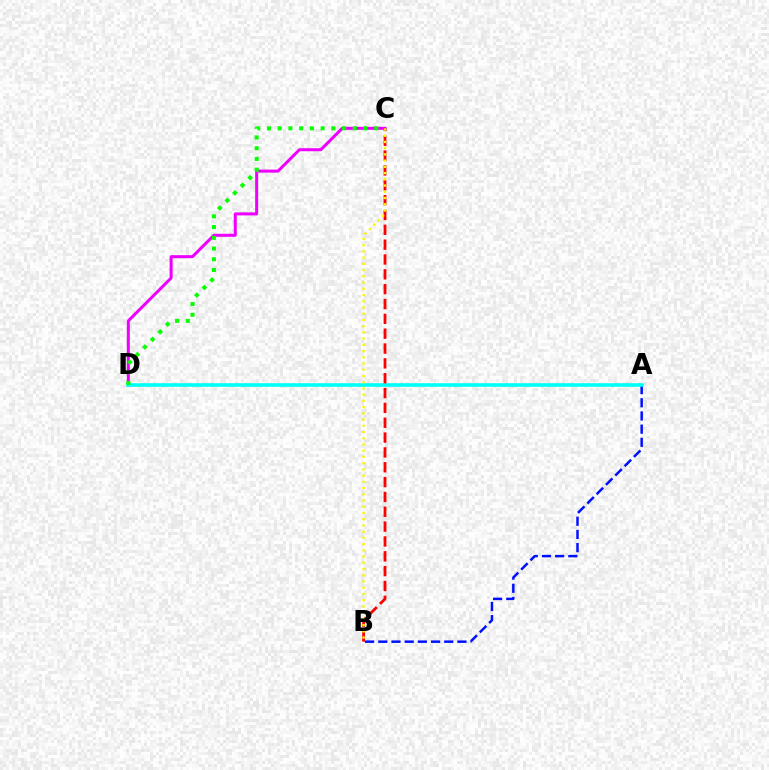{('C', 'D'): [{'color': '#ee00ff', 'line_style': 'solid', 'thickness': 2.18}, {'color': '#08ff00', 'line_style': 'dotted', 'thickness': 2.92}], ('A', 'B'): [{'color': '#0010ff', 'line_style': 'dashed', 'thickness': 1.79}], ('A', 'D'): [{'color': '#00fff6', 'line_style': 'solid', 'thickness': 2.61}], ('B', 'C'): [{'color': '#ff0000', 'line_style': 'dashed', 'thickness': 2.02}, {'color': '#fcf500', 'line_style': 'dotted', 'thickness': 1.69}]}